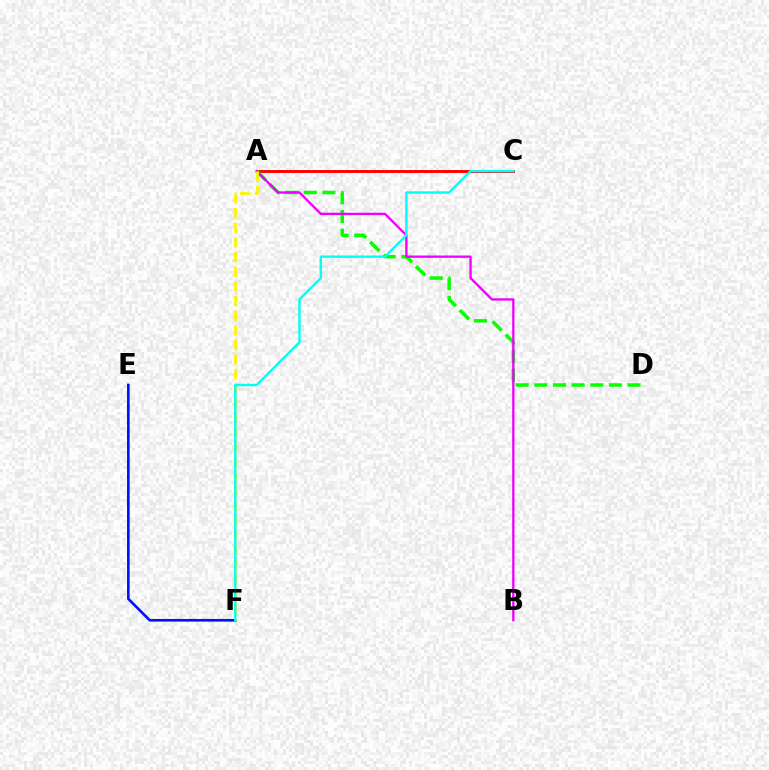{('A', 'C'): [{'color': '#ff0000', 'line_style': 'solid', 'thickness': 2.1}], ('E', 'F'): [{'color': '#0010ff', 'line_style': 'solid', 'thickness': 1.88}], ('A', 'D'): [{'color': '#08ff00', 'line_style': 'dashed', 'thickness': 2.53}], ('A', 'B'): [{'color': '#ee00ff', 'line_style': 'solid', 'thickness': 1.67}], ('A', 'F'): [{'color': '#fcf500', 'line_style': 'dashed', 'thickness': 1.99}], ('C', 'F'): [{'color': '#00fff6', 'line_style': 'solid', 'thickness': 1.71}]}